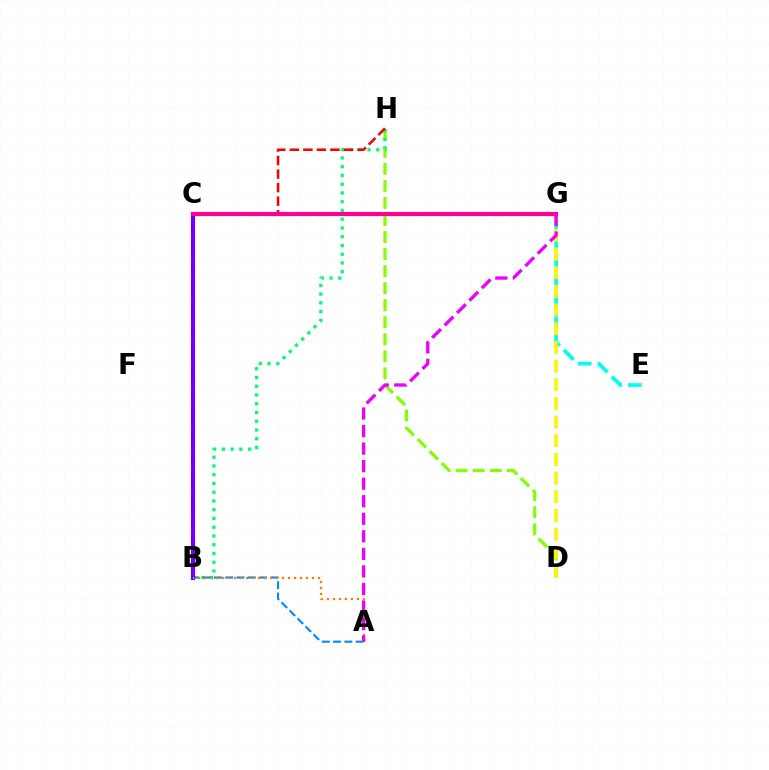{('D', 'H'): [{'color': '#84ff00', 'line_style': 'dashed', 'thickness': 2.31}], ('C', 'G'): [{'color': '#08ff00', 'line_style': 'dashed', 'thickness': 2.37}, {'color': '#ff0094', 'line_style': 'solid', 'thickness': 2.97}], ('B', 'C'): [{'color': '#0010ff', 'line_style': 'dashed', 'thickness': 2.18}, {'color': '#7200ff', 'line_style': 'solid', 'thickness': 2.97}], ('B', 'H'): [{'color': '#00ff74', 'line_style': 'dotted', 'thickness': 2.38}], ('C', 'H'): [{'color': '#ff0000', 'line_style': 'dashed', 'thickness': 1.84}], ('A', 'B'): [{'color': '#008cff', 'line_style': 'dashed', 'thickness': 1.54}, {'color': '#ff7c00', 'line_style': 'dotted', 'thickness': 1.63}], ('E', 'G'): [{'color': '#00fff6', 'line_style': 'dashed', 'thickness': 2.67}], ('D', 'G'): [{'color': '#fcf500', 'line_style': 'dashed', 'thickness': 2.54}], ('A', 'G'): [{'color': '#ee00ff', 'line_style': 'dashed', 'thickness': 2.38}]}